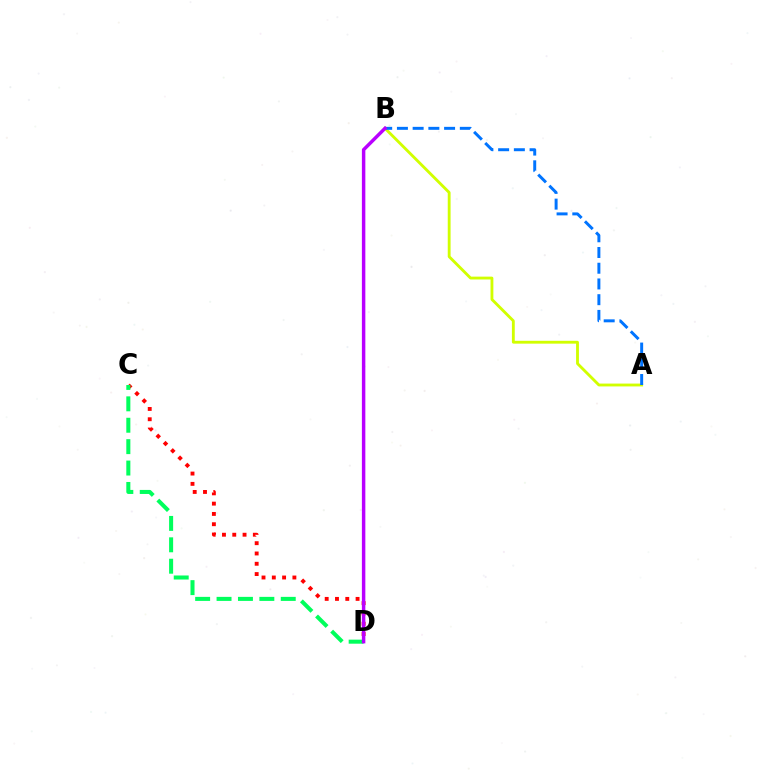{('C', 'D'): [{'color': '#ff0000', 'line_style': 'dotted', 'thickness': 2.8}, {'color': '#00ff5c', 'line_style': 'dashed', 'thickness': 2.91}], ('A', 'B'): [{'color': '#d1ff00', 'line_style': 'solid', 'thickness': 2.05}, {'color': '#0074ff', 'line_style': 'dashed', 'thickness': 2.14}], ('B', 'D'): [{'color': '#b900ff', 'line_style': 'solid', 'thickness': 2.49}]}